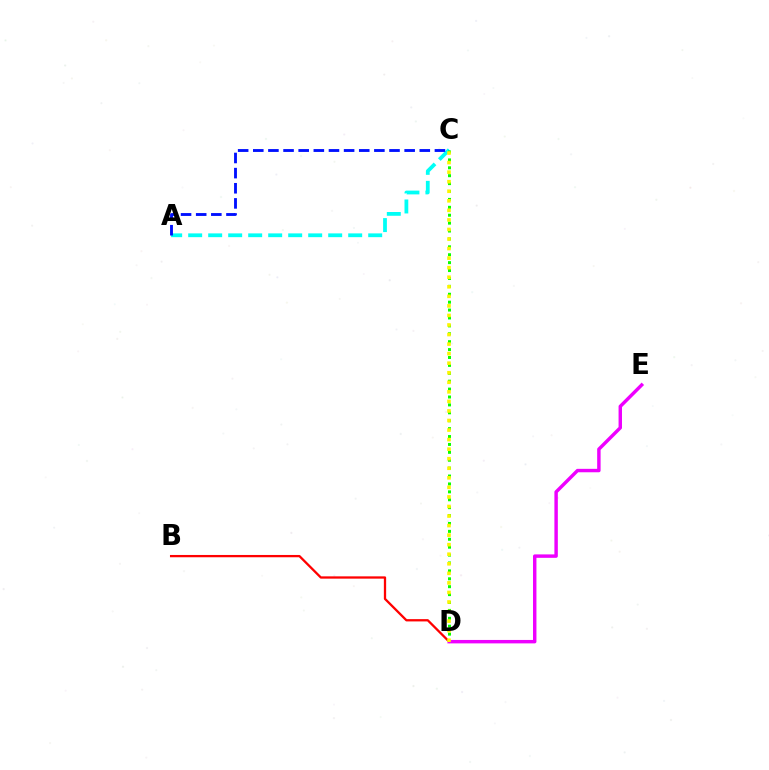{('B', 'D'): [{'color': '#ff0000', 'line_style': 'solid', 'thickness': 1.65}], ('A', 'C'): [{'color': '#00fff6', 'line_style': 'dashed', 'thickness': 2.72}, {'color': '#0010ff', 'line_style': 'dashed', 'thickness': 2.06}], ('C', 'D'): [{'color': '#08ff00', 'line_style': 'dotted', 'thickness': 2.15}, {'color': '#fcf500', 'line_style': 'dotted', 'thickness': 2.6}], ('D', 'E'): [{'color': '#ee00ff', 'line_style': 'solid', 'thickness': 2.47}]}